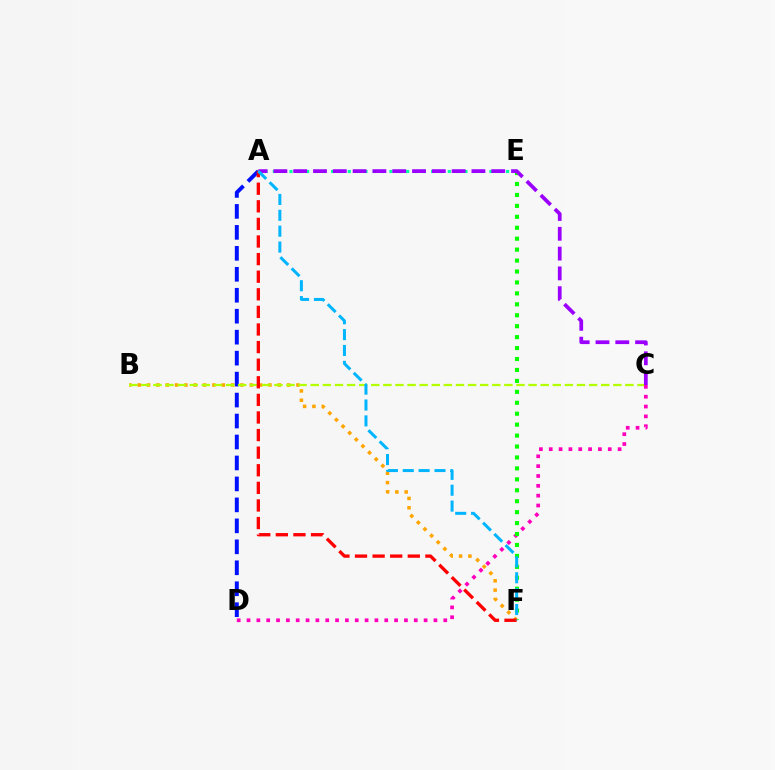{('A', 'D'): [{'color': '#0010ff', 'line_style': 'dashed', 'thickness': 2.85}], ('B', 'F'): [{'color': '#ffa500', 'line_style': 'dotted', 'thickness': 2.54}], ('B', 'C'): [{'color': '#b3ff00', 'line_style': 'dashed', 'thickness': 1.64}], ('C', 'D'): [{'color': '#ff00bd', 'line_style': 'dotted', 'thickness': 2.67}], ('A', 'E'): [{'color': '#00ff9d', 'line_style': 'dotted', 'thickness': 2.26}], ('E', 'F'): [{'color': '#08ff00', 'line_style': 'dotted', 'thickness': 2.97}], ('A', 'F'): [{'color': '#ff0000', 'line_style': 'dashed', 'thickness': 2.39}, {'color': '#00b5ff', 'line_style': 'dashed', 'thickness': 2.16}], ('A', 'C'): [{'color': '#9b00ff', 'line_style': 'dashed', 'thickness': 2.69}]}